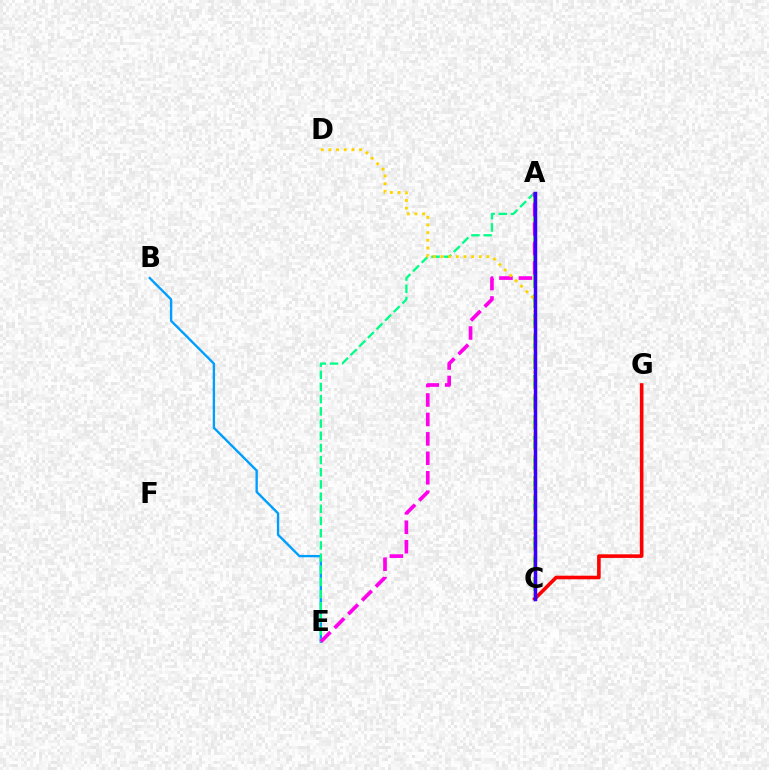{('B', 'E'): [{'color': '#009eff', 'line_style': 'solid', 'thickness': 1.7}], ('A', 'E'): [{'color': '#00ff86', 'line_style': 'dashed', 'thickness': 1.66}, {'color': '#ff00ed', 'line_style': 'dashed', 'thickness': 2.64}], ('A', 'C'): [{'color': '#4fff00', 'line_style': 'dashed', 'thickness': 2.75}, {'color': '#3700ff', 'line_style': 'solid', 'thickness': 2.5}], ('C', 'D'): [{'color': '#ffd500', 'line_style': 'dotted', 'thickness': 2.08}], ('C', 'G'): [{'color': '#ff0000', 'line_style': 'solid', 'thickness': 2.59}]}